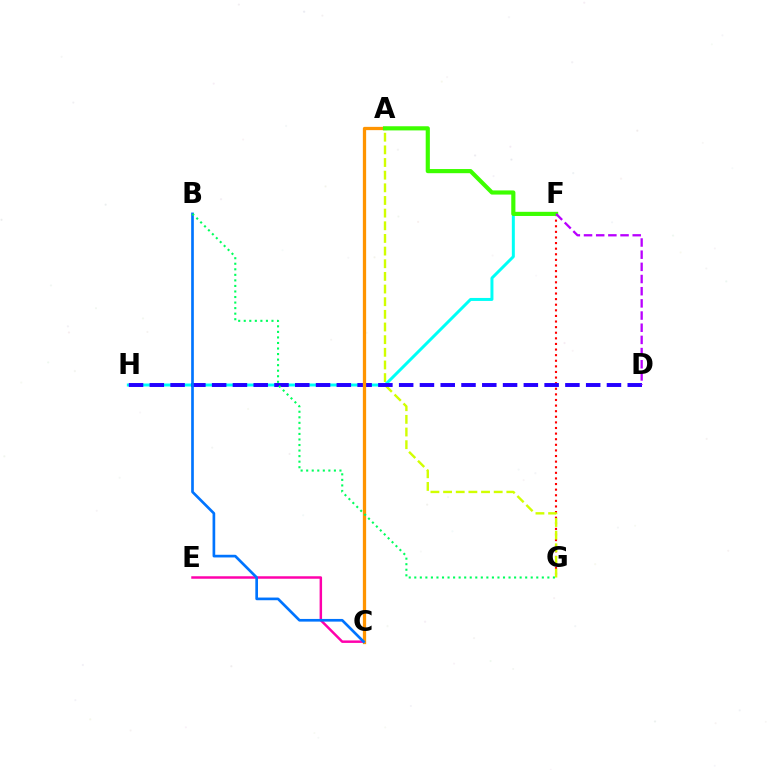{('F', 'G'): [{'color': '#ff0000', 'line_style': 'dotted', 'thickness': 1.52}], ('C', 'E'): [{'color': '#ff00ac', 'line_style': 'solid', 'thickness': 1.78}], ('A', 'G'): [{'color': '#d1ff00', 'line_style': 'dashed', 'thickness': 1.72}], ('F', 'H'): [{'color': '#00fff6', 'line_style': 'solid', 'thickness': 2.15}], ('D', 'H'): [{'color': '#2500ff', 'line_style': 'dashed', 'thickness': 2.82}], ('A', 'C'): [{'color': '#ff9400', 'line_style': 'solid', 'thickness': 2.35}], ('A', 'F'): [{'color': '#3dff00', 'line_style': 'solid', 'thickness': 2.99}], ('B', 'C'): [{'color': '#0074ff', 'line_style': 'solid', 'thickness': 1.93}], ('B', 'G'): [{'color': '#00ff5c', 'line_style': 'dotted', 'thickness': 1.51}], ('D', 'F'): [{'color': '#b900ff', 'line_style': 'dashed', 'thickness': 1.65}]}